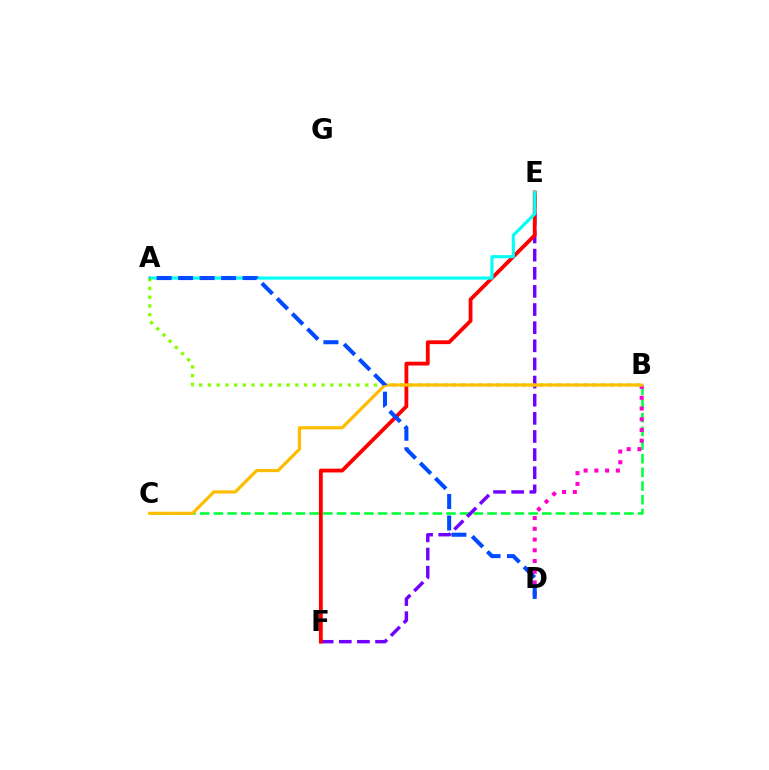{('B', 'C'): [{'color': '#00ff39', 'line_style': 'dashed', 'thickness': 1.86}, {'color': '#ffbd00', 'line_style': 'solid', 'thickness': 2.3}], ('B', 'D'): [{'color': '#ff00cf', 'line_style': 'dotted', 'thickness': 2.92}], ('E', 'F'): [{'color': '#7200ff', 'line_style': 'dashed', 'thickness': 2.46}, {'color': '#ff0000', 'line_style': 'solid', 'thickness': 2.75}], ('A', 'E'): [{'color': '#00fff6', 'line_style': 'solid', 'thickness': 2.25}], ('A', 'B'): [{'color': '#84ff00', 'line_style': 'dotted', 'thickness': 2.38}], ('A', 'D'): [{'color': '#004bff', 'line_style': 'dashed', 'thickness': 2.92}]}